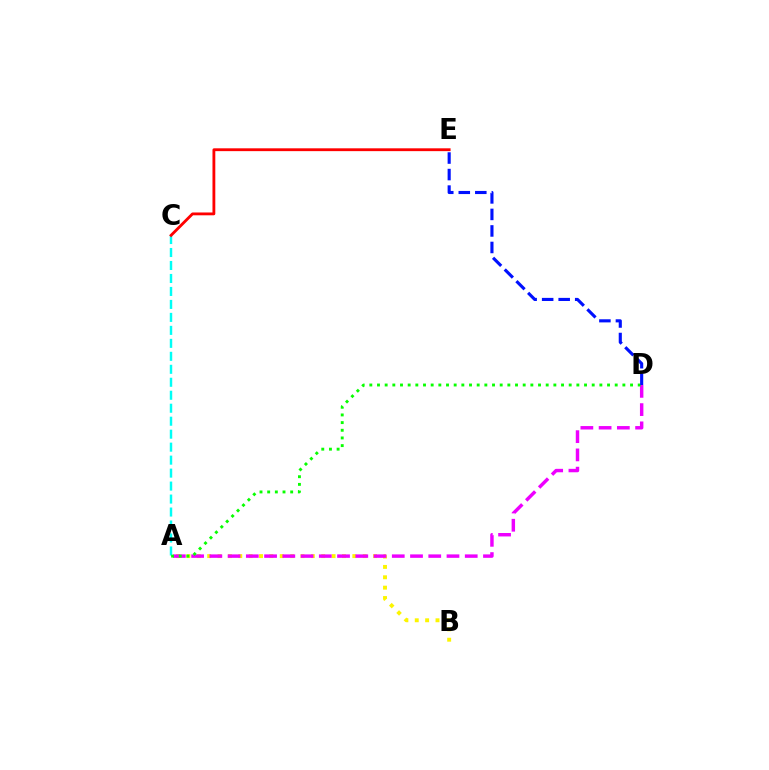{('A', 'C'): [{'color': '#00fff6', 'line_style': 'dashed', 'thickness': 1.76}], ('A', 'B'): [{'color': '#fcf500', 'line_style': 'dotted', 'thickness': 2.82}], ('A', 'D'): [{'color': '#ee00ff', 'line_style': 'dashed', 'thickness': 2.48}, {'color': '#08ff00', 'line_style': 'dotted', 'thickness': 2.08}], ('C', 'E'): [{'color': '#ff0000', 'line_style': 'solid', 'thickness': 2.03}], ('D', 'E'): [{'color': '#0010ff', 'line_style': 'dashed', 'thickness': 2.25}]}